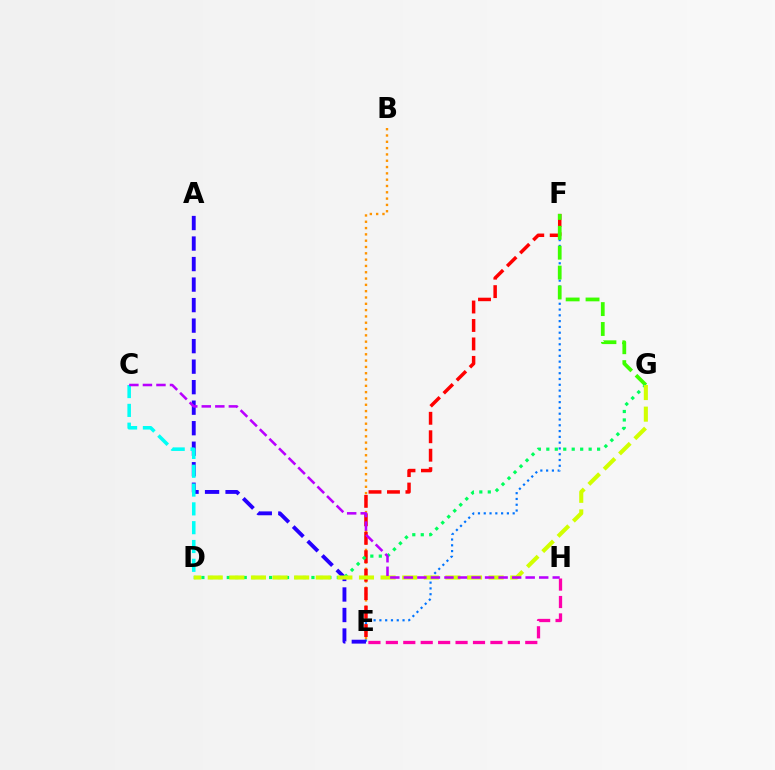{('B', 'E'): [{'color': '#ff9400', 'line_style': 'dotted', 'thickness': 1.71}], ('E', 'F'): [{'color': '#0074ff', 'line_style': 'dotted', 'thickness': 1.57}, {'color': '#ff0000', 'line_style': 'dashed', 'thickness': 2.51}], ('A', 'E'): [{'color': '#2500ff', 'line_style': 'dashed', 'thickness': 2.79}], ('E', 'H'): [{'color': '#ff00ac', 'line_style': 'dashed', 'thickness': 2.37}], ('F', 'G'): [{'color': '#3dff00', 'line_style': 'dashed', 'thickness': 2.7}], ('D', 'G'): [{'color': '#00ff5c', 'line_style': 'dotted', 'thickness': 2.3}, {'color': '#d1ff00', 'line_style': 'dashed', 'thickness': 2.94}], ('C', 'D'): [{'color': '#00fff6', 'line_style': 'dashed', 'thickness': 2.56}], ('C', 'H'): [{'color': '#b900ff', 'line_style': 'dashed', 'thickness': 1.84}]}